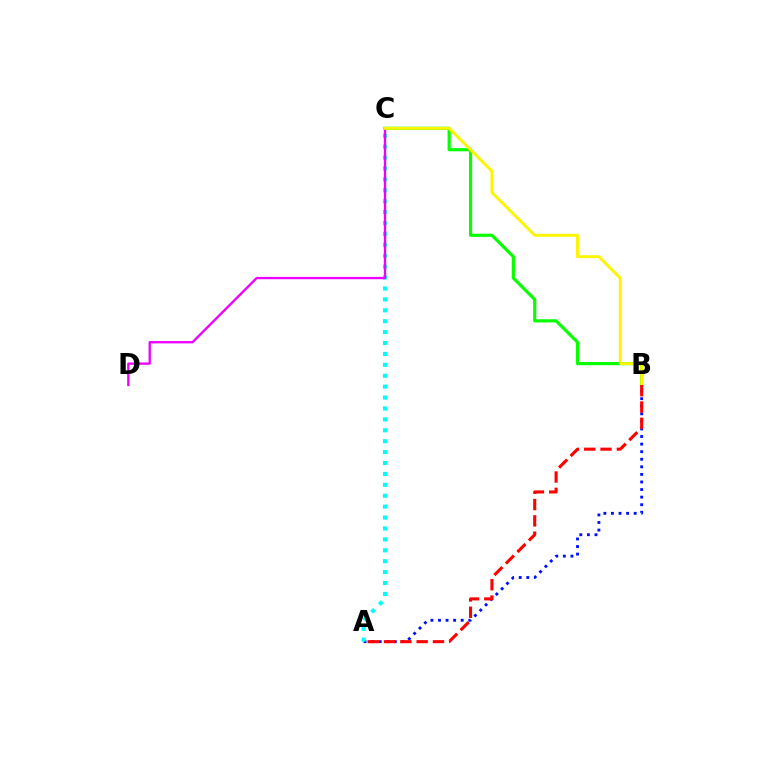{('A', 'B'): [{'color': '#0010ff', 'line_style': 'dotted', 'thickness': 2.06}, {'color': '#ff0000', 'line_style': 'dashed', 'thickness': 2.22}], ('B', 'C'): [{'color': '#08ff00', 'line_style': 'solid', 'thickness': 2.29}, {'color': '#fcf500', 'line_style': 'solid', 'thickness': 2.1}], ('A', 'C'): [{'color': '#00fff6', 'line_style': 'dotted', 'thickness': 2.96}], ('C', 'D'): [{'color': '#ee00ff', 'line_style': 'solid', 'thickness': 1.68}]}